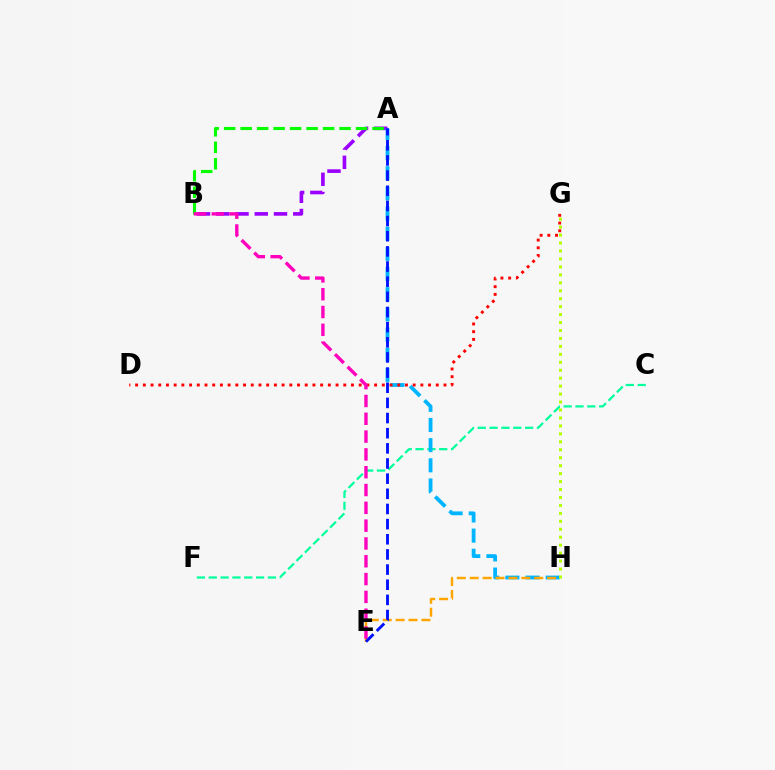{('C', 'F'): [{'color': '#00ff9d', 'line_style': 'dashed', 'thickness': 1.61}], ('A', 'B'): [{'color': '#9b00ff', 'line_style': 'dashed', 'thickness': 2.62}, {'color': '#08ff00', 'line_style': 'dashed', 'thickness': 2.24}], ('A', 'H'): [{'color': '#00b5ff', 'line_style': 'dashed', 'thickness': 2.74}], ('D', 'G'): [{'color': '#ff0000', 'line_style': 'dotted', 'thickness': 2.09}], ('E', 'H'): [{'color': '#ffa500', 'line_style': 'dashed', 'thickness': 1.75}], ('B', 'E'): [{'color': '#ff00bd', 'line_style': 'dashed', 'thickness': 2.42}], ('A', 'E'): [{'color': '#0010ff', 'line_style': 'dashed', 'thickness': 2.06}], ('G', 'H'): [{'color': '#b3ff00', 'line_style': 'dotted', 'thickness': 2.16}]}